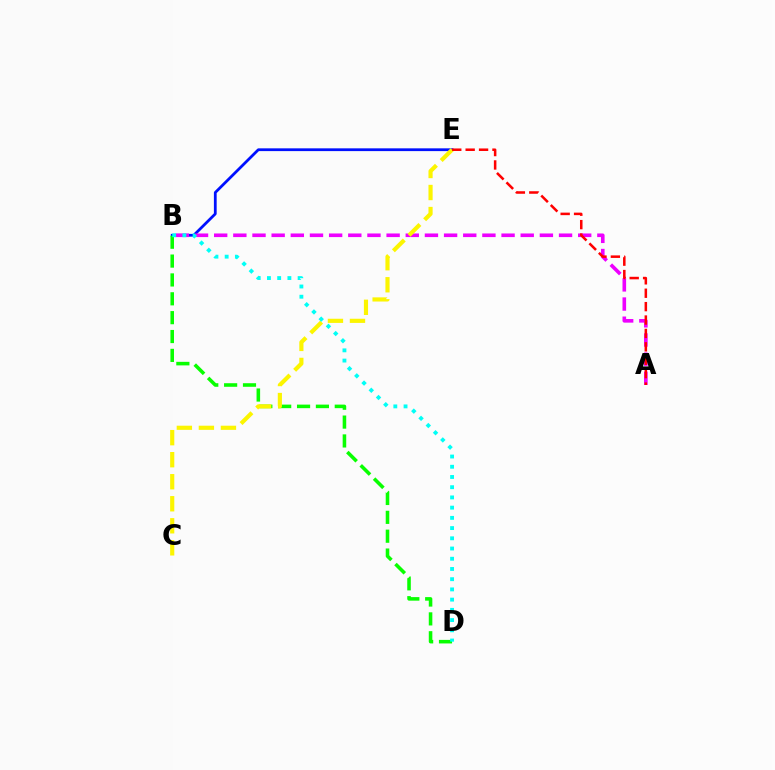{('B', 'E'): [{'color': '#0010ff', 'line_style': 'solid', 'thickness': 1.99}], ('B', 'D'): [{'color': '#08ff00', 'line_style': 'dashed', 'thickness': 2.56}, {'color': '#00fff6', 'line_style': 'dotted', 'thickness': 2.78}], ('A', 'B'): [{'color': '#ee00ff', 'line_style': 'dashed', 'thickness': 2.6}], ('C', 'E'): [{'color': '#fcf500', 'line_style': 'dashed', 'thickness': 2.99}], ('A', 'E'): [{'color': '#ff0000', 'line_style': 'dashed', 'thickness': 1.82}]}